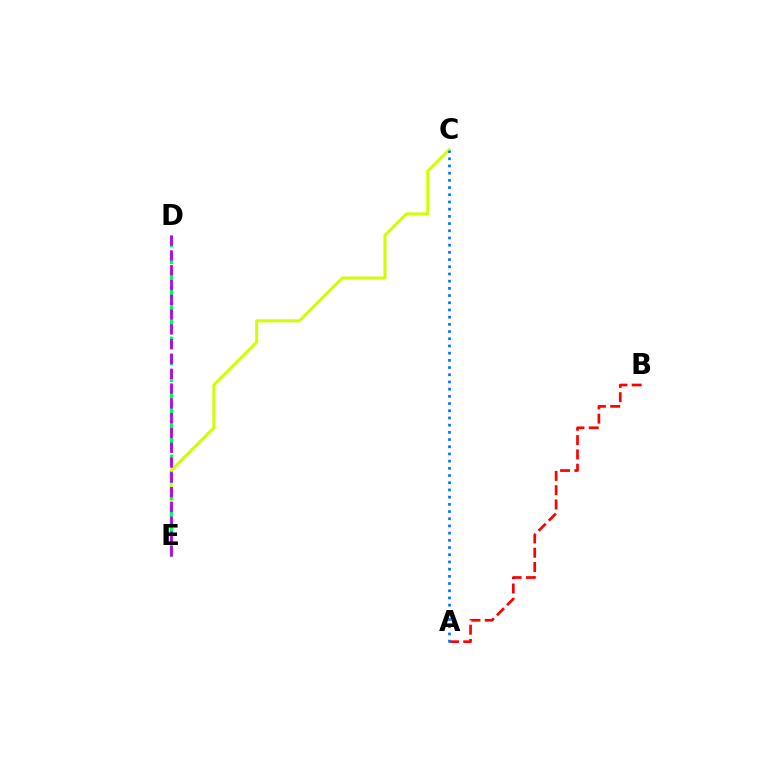{('C', 'E'): [{'color': '#d1ff00', 'line_style': 'solid', 'thickness': 2.17}], ('A', 'B'): [{'color': '#ff0000', 'line_style': 'dashed', 'thickness': 1.94}], ('D', 'E'): [{'color': '#00ff5c', 'line_style': 'dashed', 'thickness': 2.29}, {'color': '#b900ff', 'line_style': 'dashed', 'thickness': 2.01}], ('A', 'C'): [{'color': '#0074ff', 'line_style': 'dotted', 'thickness': 1.96}]}